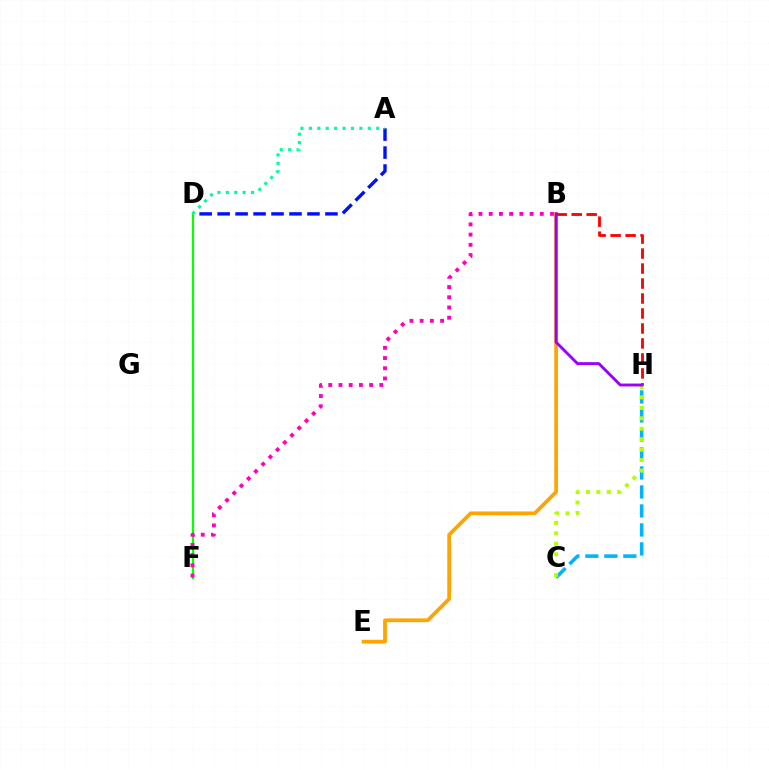{('A', 'D'): [{'color': '#0010ff', 'line_style': 'dashed', 'thickness': 2.44}, {'color': '#00ff9d', 'line_style': 'dotted', 'thickness': 2.29}], ('D', 'F'): [{'color': '#08ff00', 'line_style': 'solid', 'thickness': 1.58}], ('C', 'H'): [{'color': '#00b5ff', 'line_style': 'dashed', 'thickness': 2.58}, {'color': '#b3ff00', 'line_style': 'dotted', 'thickness': 2.84}], ('B', 'F'): [{'color': '#ff00bd', 'line_style': 'dotted', 'thickness': 2.78}], ('B', 'E'): [{'color': '#ffa500', 'line_style': 'solid', 'thickness': 2.7}], ('B', 'H'): [{'color': '#ff0000', 'line_style': 'dashed', 'thickness': 2.04}, {'color': '#9b00ff', 'line_style': 'solid', 'thickness': 2.08}]}